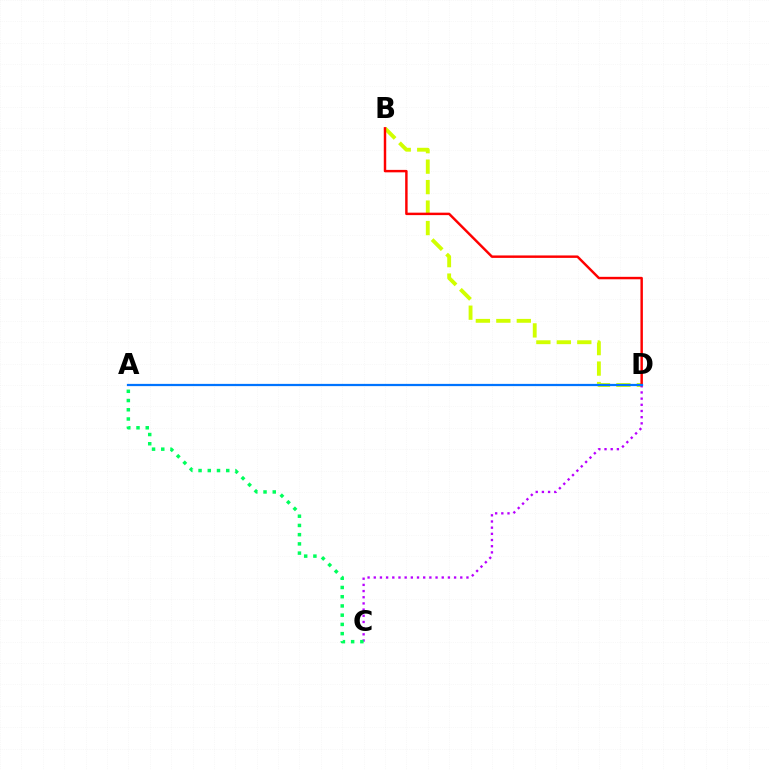{('B', 'D'): [{'color': '#d1ff00', 'line_style': 'dashed', 'thickness': 2.78}, {'color': '#ff0000', 'line_style': 'solid', 'thickness': 1.76}], ('C', 'D'): [{'color': '#b900ff', 'line_style': 'dotted', 'thickness': 1.68}], ('A', 'C'): [{'color': '#00ff5c', 'line_style': 'dotted', 'thickness': 2.51}], ('A', 'D'): [{'color': '#0074ff', 'line_style': 'solid', 'thickness': 1.61}]}